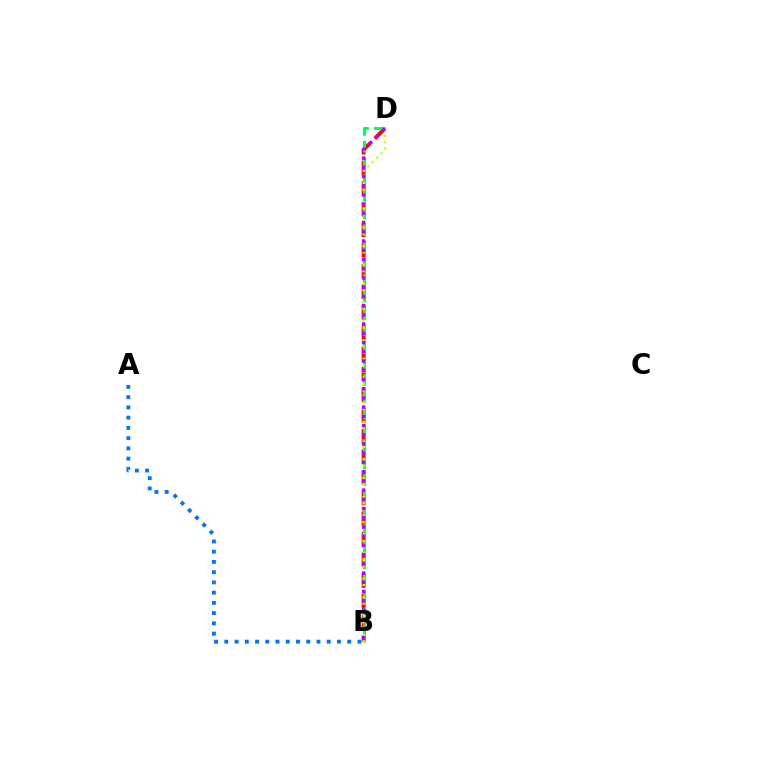{('A', 'B'): [{'color': '#0074ff', 'line_style': 'dotted', 'thickness': 2.78}], ('B', 'D'): [{'color': '#ff0000', 'line_style': 'dashed', 'thickness': 2.8}, {'color': '#00ff5c', 'line_style': 'dashed', 'thickness': 2.26}, {'color': '#d1ff00', 'line_style': 'dotted', 'thickness': 1.7}, {'color': '#b900ff', 'line_style': 'dotted', 'thickness': 2.51}]}